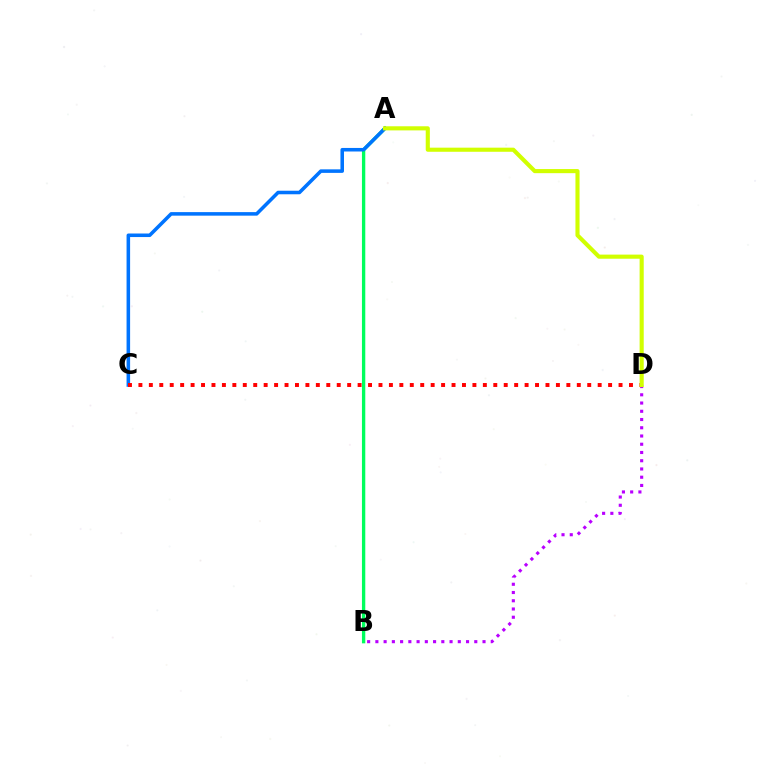{('A', 'B'): [{'color': '#00ff5c', 'line_style': 'solid', 'thickness': 2.4}], ('A', 'C'): [{'color': '#0074ff', 'line_style': 'solid', 'thickness': 2.55}], ('C', 'D'): [{'color': '#ff0000', 'line_style': 'dotted', 'thickness': 2.84}], ('B', 'D'): [{'color': '#b900ff', 'line_style': 'dotted', 'thickness': 2.24}], ('A', 'D'): [{'color': '#d1ff00', 'line_style': 'solid', 'thickness': 2.96}]}